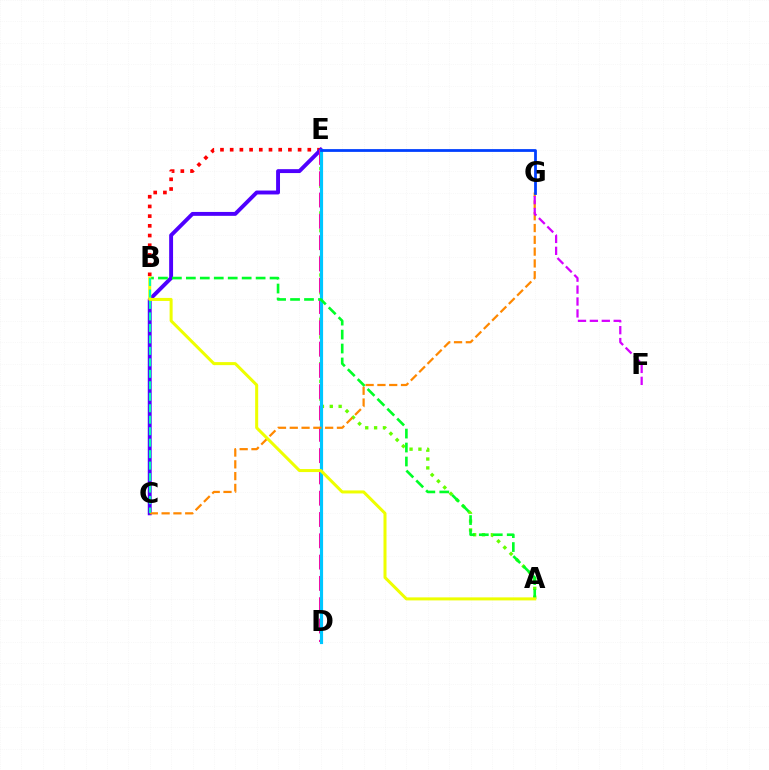{('B', 'E'): [{'color': '#ff0000', 'line_style': 'dotted', 'thickness': 2.64}], ('A', 'E'): [{'color': '#66ff00', 'line_style': 'dotted', 'thickness': 2.41}], ('C', 'E'): [{'color': '#4f00ff', 'line_style': 'solid', 'thickness': 2.81}], ('D', 'E'): [{'color': '#ff00a0', 'line_style': 'dashed', 'thickness': 2.89}, {'color': '#00c7ff', 'line_style': 'solid', 'thickness': 2.27}], ('C', 'G'): [{'color': '#ff8800', 'line_style': 'dashed', 'thickness': 1.6}], ('F', 'G'): [{'color': '#d600ff', 'line_style': 'dashed', 'thickness': 1.62}], ('E', 'G'): [{'color': '#003fff', 'line_style': 'solid', 'thickness': 2.0}], ('A', 'B'): [{'color': '#00ff27', 'line_style': 'dashed', 'thickness': 1.9}, {'color': '#eeff00', 'line_style': 'solid', 'thickness': 2.18}], ('B', 'C'): [{'color': '#00ffaf', 'line_style': 'dashed', 'thickness': 1.56}]}